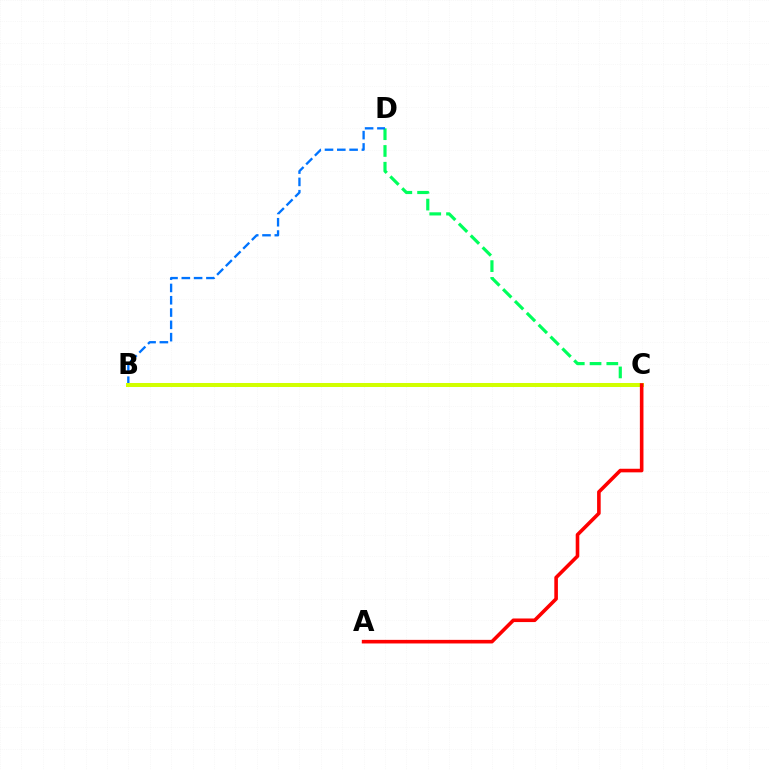{('C', 'D'): [{'color': '#00ff5c', 'line_style': 'dashed', 'thickness': 2.28}], ('B', 'D'): [{'color': '#0074ff', 'line_style': 'dashed', 'thickness': 1.67}], ('B', 'C'): [{'color': '#b900ff', 'line_style': 'dashed', 'thickness': 2.83}, {'color': '#d1ff00', 'line_style': 'solid', 'thickness': 2.89}], ('A', 'C'): [{'color': '#ff0000', 'line_style': 'solid', 'thickness': 2.59}]}